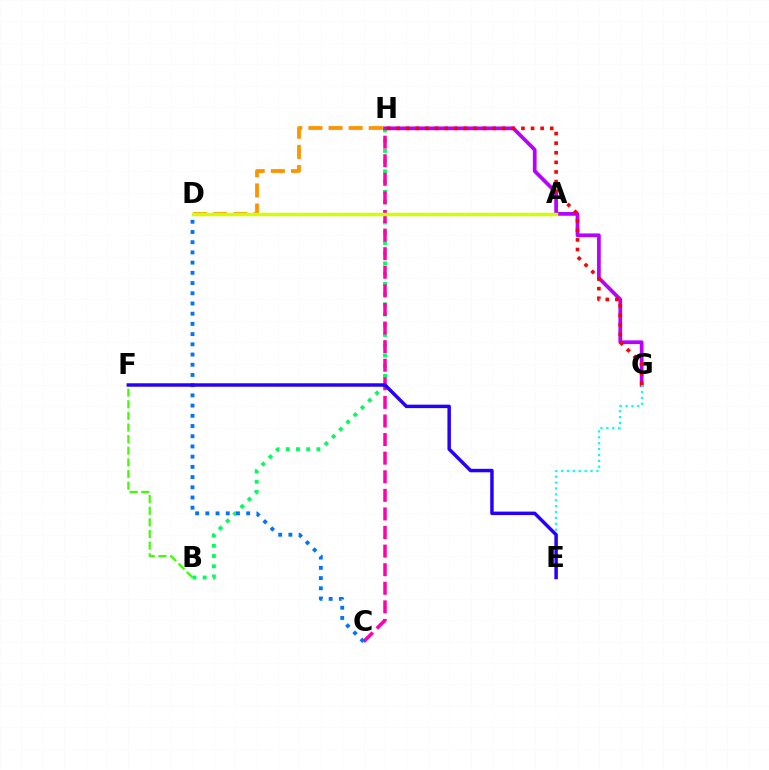{('B', 'F'): [{'color': '#3dff00', 'line_style': 'dashed', 'thickness': 1.58}], ('B', 'H'): [{'color': '#00ff5c', 'line_style': 'dotted', 'thickness': 2.78}], ('G', 'H'): [{'color': '#b900ff', 'line_style': 'solid', 'thickness': 2.68}, {'color': '#ff0000', 'line_style': 'dotted', 'thickness': 2.61}], ('C', 'H'): [{'color': '#ff00ac', 'line_style': 'dashed', 'thickness': 2.53}], ('C', 'D'): [{'color': '#0074ff', 'line_style': 'dotted', 'thickness': 2.77}], ('E', 'G'): [{'color': '#00fff6', 'line_style': 'dotted', 'thickness': 1.6}], ('D', 'H'): [{'color': '#ff9400', 'line_style': 'dashed', 'thickness': 2.74}], ('E', 'F'): [{'color': '#2500ff', 'line_style': 'solid', 'thickness': 2.5}], ('A', 'D'): [{'color': '#d1ff00', 'line_style': 'solid', 'thickness': 2.49}]}